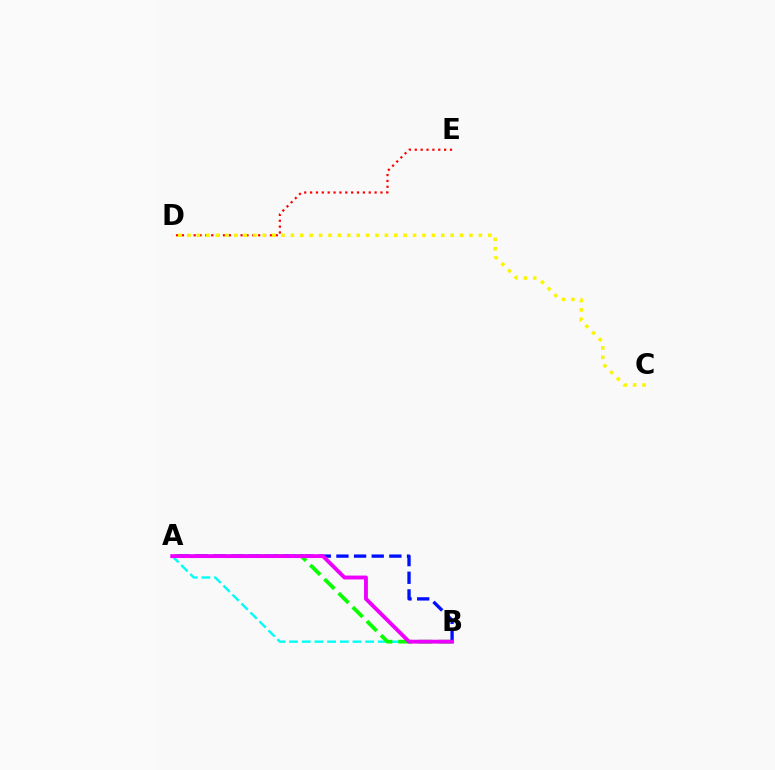{('D', 'E'): [{'color': '#ff0000', 'line_style': 'dotted', 'thickness': 1.59}], ('A', 'B'): [{'color': '#00fff6', 'line_style': 'dashed', 'thickness': 1.72}, {'color': '#08ff00', 'line_style': 'dashed', 'thickness': 2.71}, {'color': '#0010ff', 'line_style': 'dashed', 'thickness': 2.4}, {'color': '#ee00ff', 'line_style': 'solid', 'thickness': 2.78}], ('C', 'D'): [{'color': '#fcf500', 'line_style': 'dotted', 'thickness': 2.55}]}